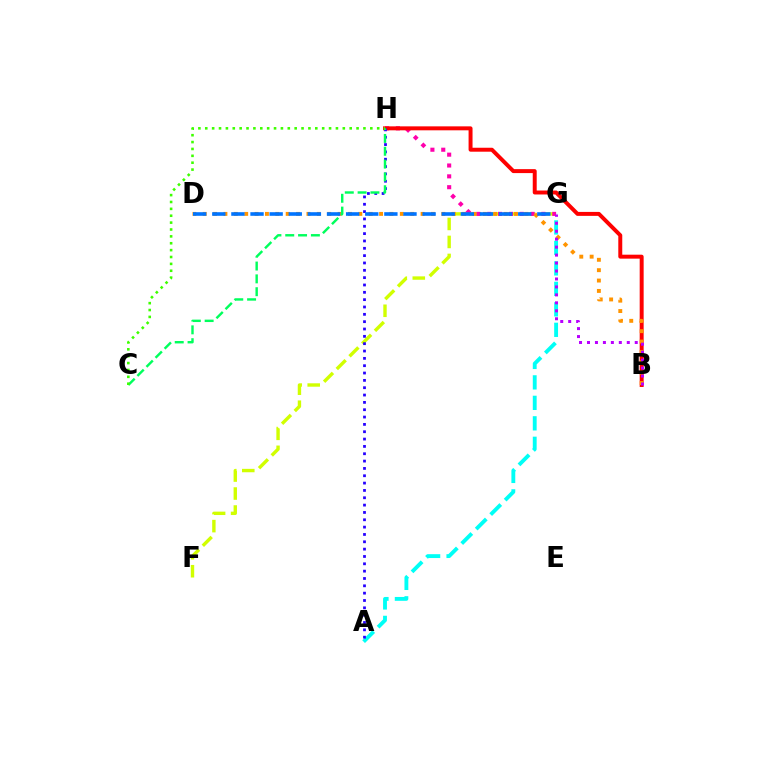{('F', 'G'): [{'color': '#d1ff00', 'line_style': 'dashed', 'thickness': 2.44}], ('A', 'G'): [{'color': '#00fff6', 'line_style': 'dashed', 'thickness': 2.78}], ('G', 'H'): [{'color': '#ff00ac', 'line_style': 'dotted', 'thickness': 2.95}], ('B', 'H'): [{'color': '#ff0000', 'line_style': 'solid', 'thickness': 2.85}], ('A', 'H'): [{'color': '#2500ff', 'line_style': 'dotted', 'thickness': 1.99}], ('B', 'D'): [{'color': '#ff9400', 'line_style': 'dotted', 'thickness': 2.82}], ('D', 'G'): [{'color': '#0074ff', 'line_style': 'dashed', 'thickness': 2.6}], ('C', 'H'): [{'color': '#00ff5c', 'line_style': 'dashed', 'thickness': 1.74}, {'color': '#3dff00', 'line_style': 'dotted', 'thickness': 1.87}], ('B', 'G'): [{'color': '#b900ff', 'line_style': 'dotted', 'thickness': 2.16}]}